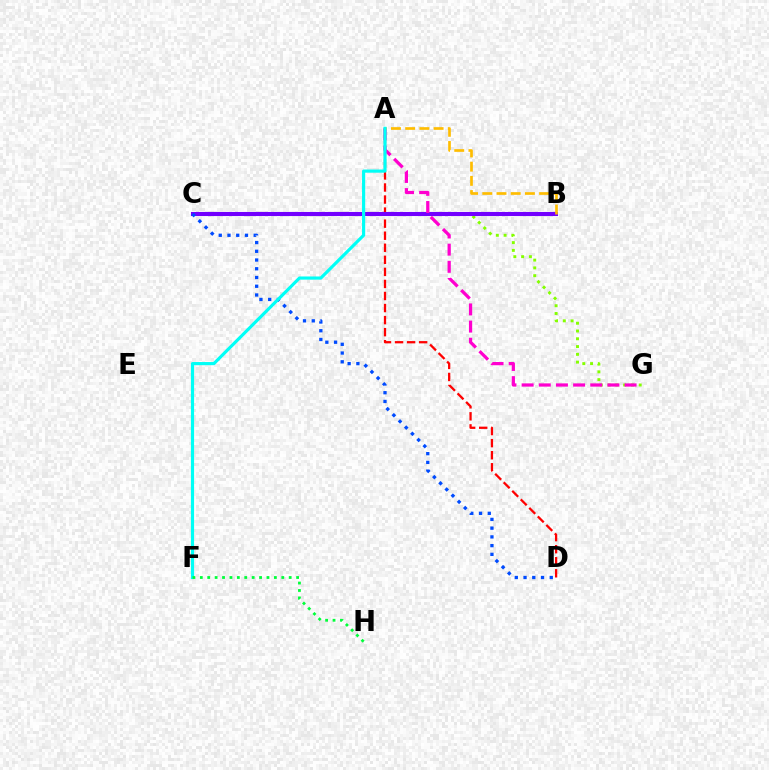{('A', 'D'): [{'color': '#ff0000', 'line_style': 'dashed', 'thickness': 1.64}], ('C', 'G'): [{'color': '#84ff00', 'line_style': 'dotted', 'thickness': 2.11}], ('B', 'C'): [{'color': '#7200ff', 'line_style': 'solid', 'thickness': 2.94}], ('A', 'G'): [{'color': '#ff00cf', 'line_style': 'dashed', 'thickness': 2.33}], ('A', 'B'): [{'color': '#ffbd00', 'line_style': 'dashed', 'thickness': 1.93}], ('C', 'D'): [{'color': '#004bff', 'line_style': 'dotted', 'thickness': 2.37}], ('A', 'F'): [{'color': '#00fff6', 'line_style': 'solid', 'thickness': 2.28}], ('F', 'H'): [{'color': '#00ff39', 'line_style': 'dotted', 'thickness': 2.01}]}